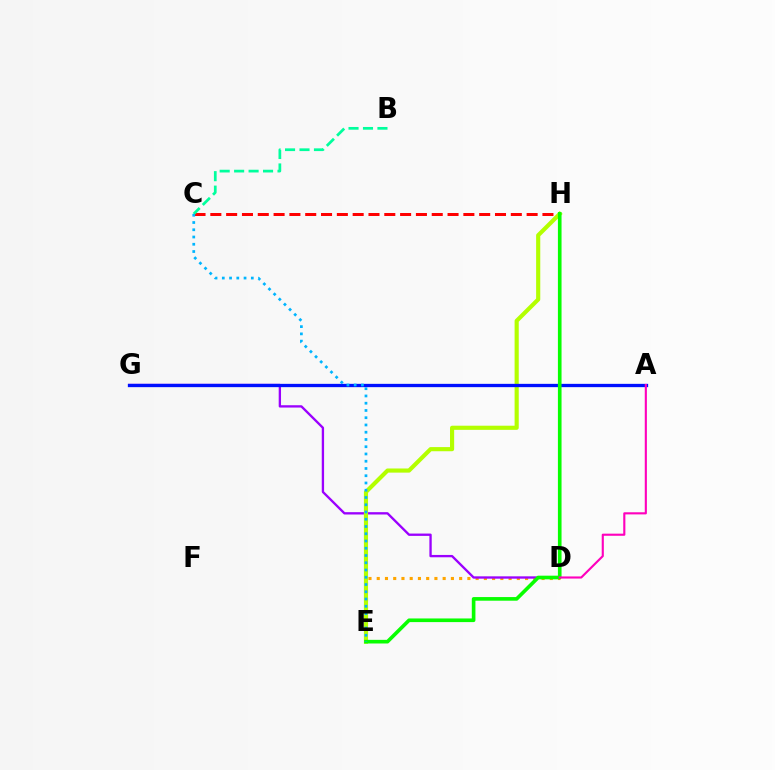{('C', 'H'): [{'color': '#ff0000', 'line_style': 'dashed', 'thickness': 2.15}], ('D', 'E'): [{'color': '#ffa500', 'line_style': 'dotted', 'thickness': 2.24}], ('D', 'G'): [{'color': '#9b00ff', 'line_style': 'solid', 'thickness': 1.68}], ('E', 'H'): [{'color': '#b3ff00', 'line_style': 'solid', 'thickness': 2.98}, {'color': '#08ff00', 'line_style': 'solid', 'thickness': 2.62}], ('A', 'G'): [{'color': '#0010ff', 'line_style': 'solid', 'thickness': 2.38}], ('B', 'C'): [{'color': '#00ff9d', 'line_style': 'dashed', 'thickness': 1.96}], ('C', 'E'): [{'color': '#00b5ff', 'line_style': 'dotted', 'thickness': 1.97}], ('A', 'D'): [{'color': '#ff00bd', 'line_style': 'solid', 'thickness': 1.53}]}